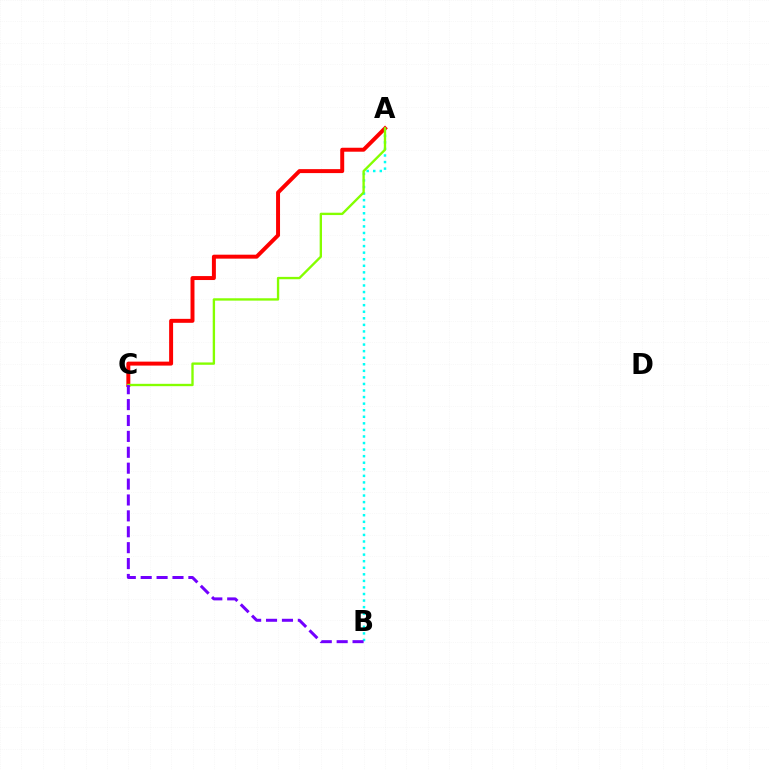{('A', 'B'): [{'color': '#00fff6', 'line_style': 'dotted', 'thickness': 1.78}], ('A', 'C'): [{'color': '#ff0000', 'line_style': 'solid', 'thickness': 2.85}, {'color': '#84ff00', 'line_style': 'solid', 'thickness': 1.69}], ('B', 'C'): [{'color': '#7200ff', 'line_style': 'dashed', 'thickness': 2.16}]}